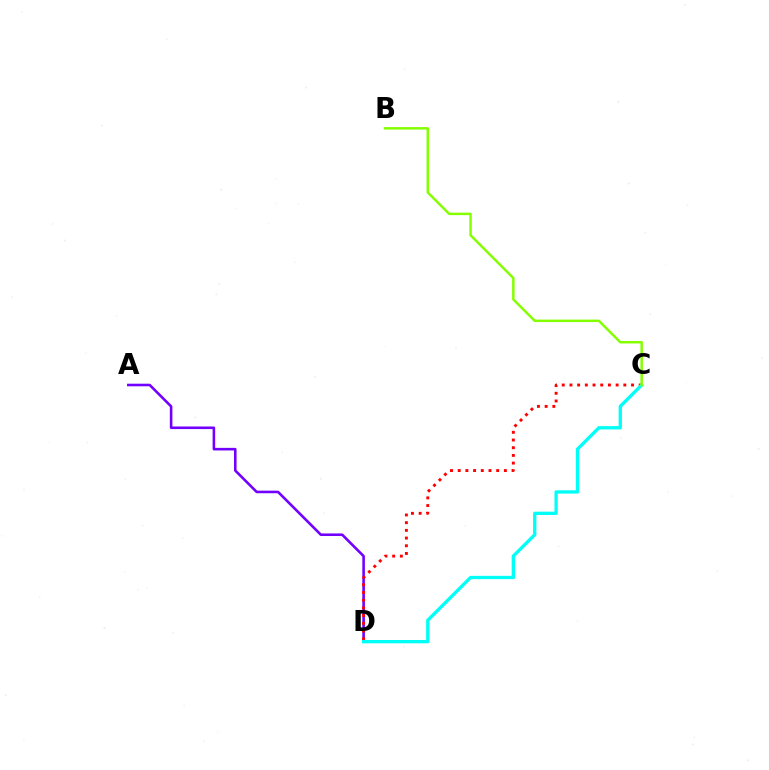{('A', 'D'): [{'color': '#7200ff', 'line_style': 'solid', 'thickness': 1.86}], ('C', 'D'): [{'color': '#ff0000', 'line_style': 'dotted', 'thickness': 2.09}, {'color': '#00fff6', 'line_style': 'solid', 'thickness': 2.38}], ('B', 'C'): [{'color': '#84ff00', 'line_style': 'solid', 'thickness': 1.78}]}